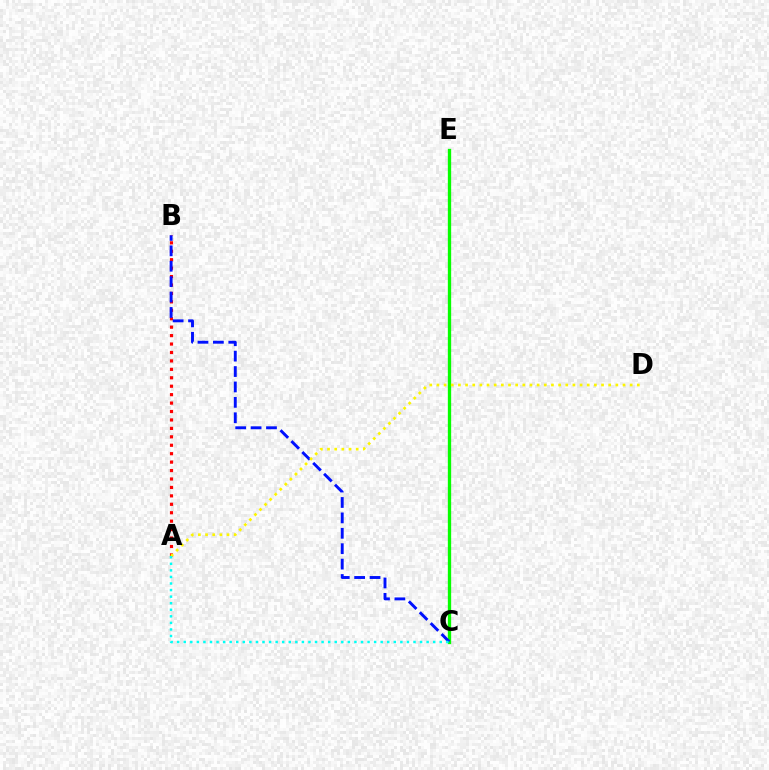{('A', 'B'): [{'color': '#ff0000', 'line_style': 'dotted', 'thickness': 2.29}], ('C', 'E'): [{'color': '#ee00ff', 'line_style': 'dashed', 'thickness': 2.09}, {'color': '#08ff00', 'line_style': 'solid', 'thickness': 2.39}], ('B', 'C'): [{'color': '#0010ff', 'line_style': 'dashed', 'thickness': 2.09}], ('A', 'D'): [{'color': '#fcf500', 'line_style': 'dotted', 'thickness': 1.94}], ('A', 'C'): [{'color': '#00fff6', 'line_style': 'dotted', 'thickness': 1.78}]}